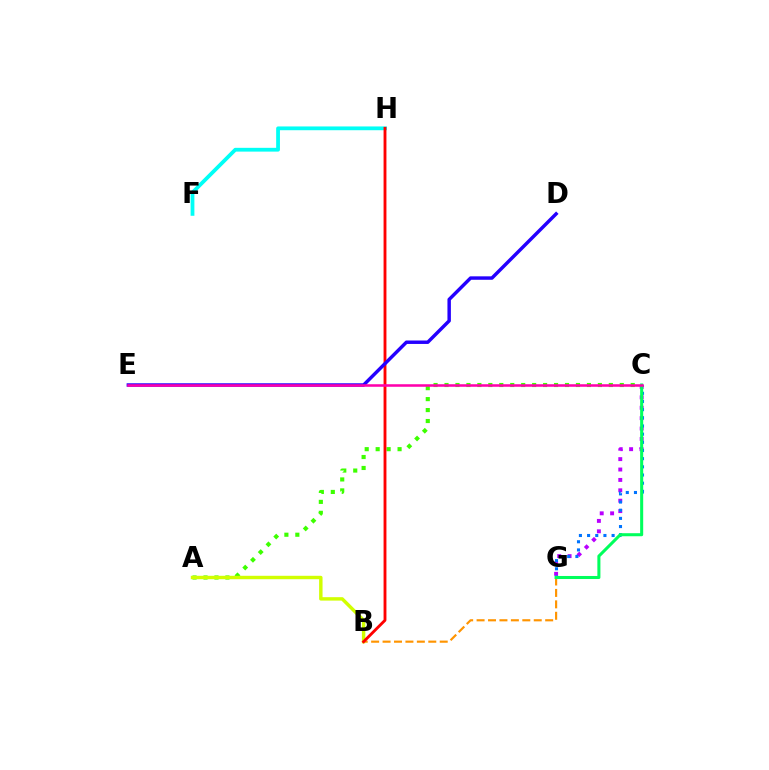{('C', 'G'): [{'color': '#b900ff', 'line_style': 'dotted', 'thickness': 2.82}, {'color': '#0074ff', 'line_style': 'dotted', 'thickness': 2.22}, {'color': '#00ff5c', 'line_style': 'solid', 'thickness': 2.19}], ('A', 'C'): [{'color': '#3dff00', 'line_style': 'dotted', 'thickness': 2.98}], ('B', 'G'): [{'color': '#ff9400', 'line_style': 'dashed', 'thickness': 1.55}], ('F', 'H'): [{'color': '#00fff6', 'line_style': 'solid', 'thickness': 2.72}], ('A', 'B'): [{'color': '#d1ff00', 'line_style': 'solid', 'thickness': 2.46}], ('B', 'H'): [{'color': '#ff0000', 'line_style': 'solid', 'thickness': 2.06}], ('D', 'E'): [{'color': '#2500ff', 'line_style': 'solid', 'thickness': 2.48}], ('C', 'E'): [{'color': '#ff00ac', 'line_style': 'solid', 'thickness': 1.84}]}